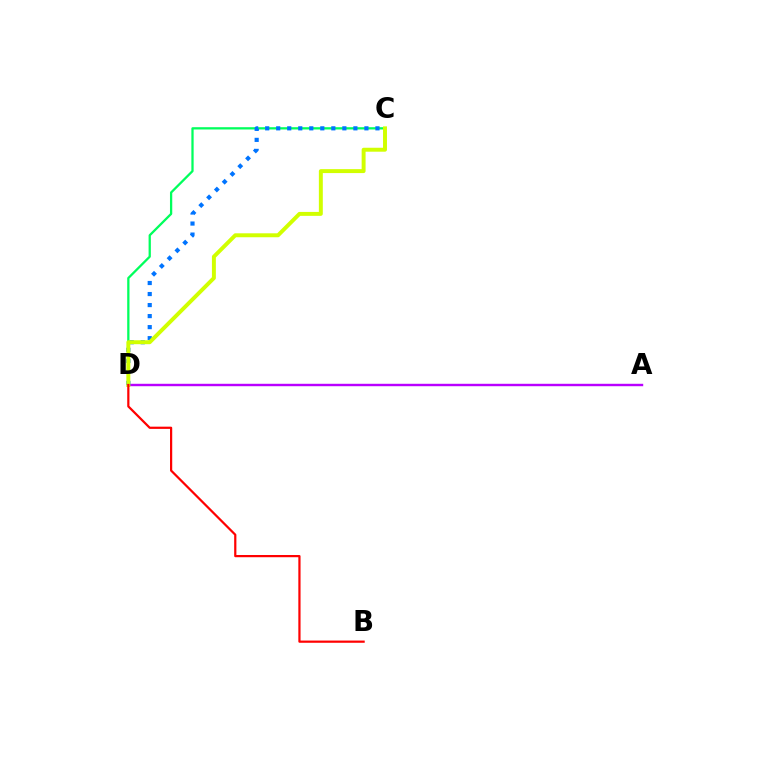{('A', 'D'): [{'color': '#b900ff', 'line_style': 'solid', 'thickness': 1.75}], ('C', 'D'): [{'color': '#00ff5c', 'line_style': 'solid', 'thickness': 1.64}, {'color': '#0074ff', 'line_style': 'dotted', 'thickness': 3.0}, {'color': '#d1ff00', 'line_style': 'solid', 'thickness': 2.84}], ('B', 'D'): [{'color': '#ff0000', 'line_style': 'solid', 'thickness': 1.6}]}